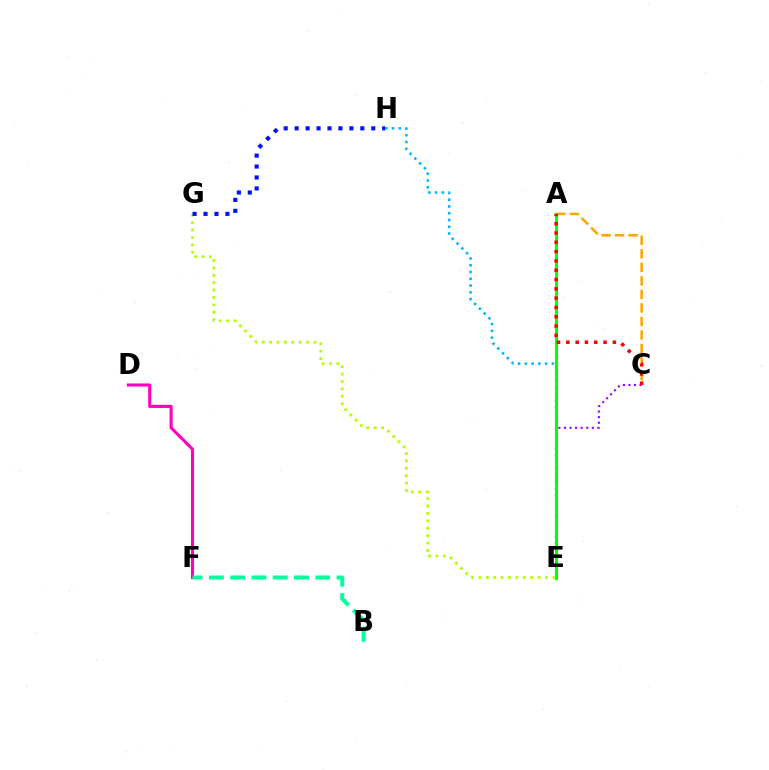{('E', 'H'): [{'color': '#00b5ff', 'line_style': 'dotted', 'thickness': 1.84}], ('D', 'F'): [{'color': '#ff00bd', 'line_style': 'solid', 'thickness': 2.23}], ('B', 'F'): [{'color': '#00ff9d', 'line_style': 'dashed', 'thickness': 2.89}], ('A', 'C'): [{'color': '#ffa500', 'line_style': 'dashed', 'thickness': 1.84}, {'color': '#ff0000', 'line_style': 'dotted', 'thickness': 2.53}], ('C', 'E'): [{'color': '#9b00ff', 'line_style': 'dotted', 'thickness': 1.51}], ('A', 'E'): [{'color': '#08ff00', 'line_style': 'solid', 'thickness': 2.2}], ('E', 'G'): [{'color': '#b3ff00', 'line_style': 'dotted', 'thickness': 2.01}], ('G', 'H'): [{'color': '#0010ff', 'line_style': 'dotted', 'thickness': 2.97}]}